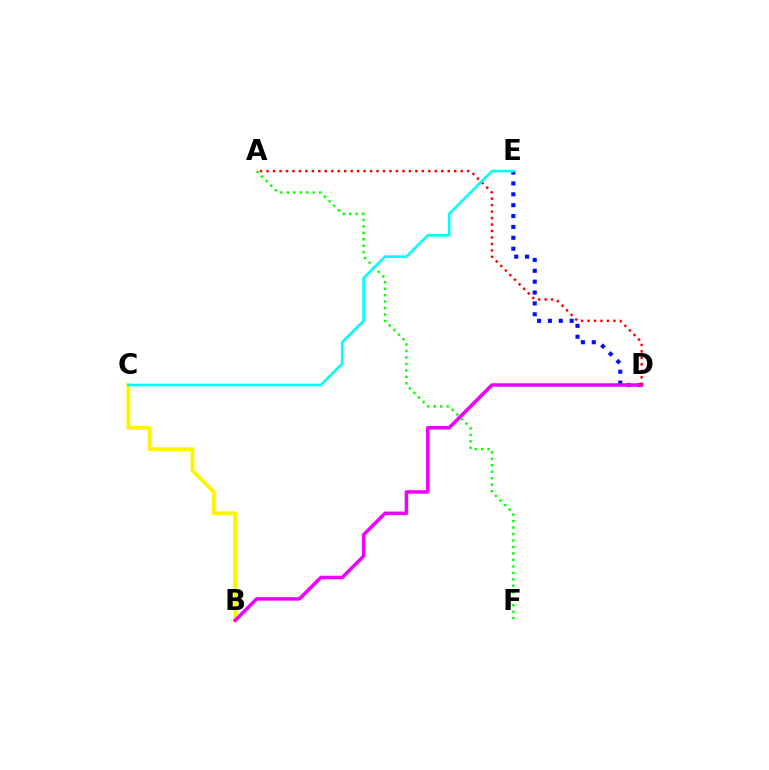{('A', 'F'): [{'color': '#08ff00', 'line_style': 'dotted', 'thickness': 1.76}], ('D', 'E'): [{'color': '#0010ff', 'line_style': 'dotted', 'thickness': 2.95}], ('B', 'C'): [{'color': '#fcf500', 'line_style': 'solid', 'thickness': 2.77}], ('B', 'D'): [{'color': '#ee00ff', 'line_style': 'solid', 'thickness': 2.53}], ('A', 'D'): [{'color': '#ff0000', 'line_style': 'dotted', 'thickness': 1.76}], ('C', 'E'): [{'color': '#00fff6', 'line_style': 'solid', 'thickness': 1.91}]}